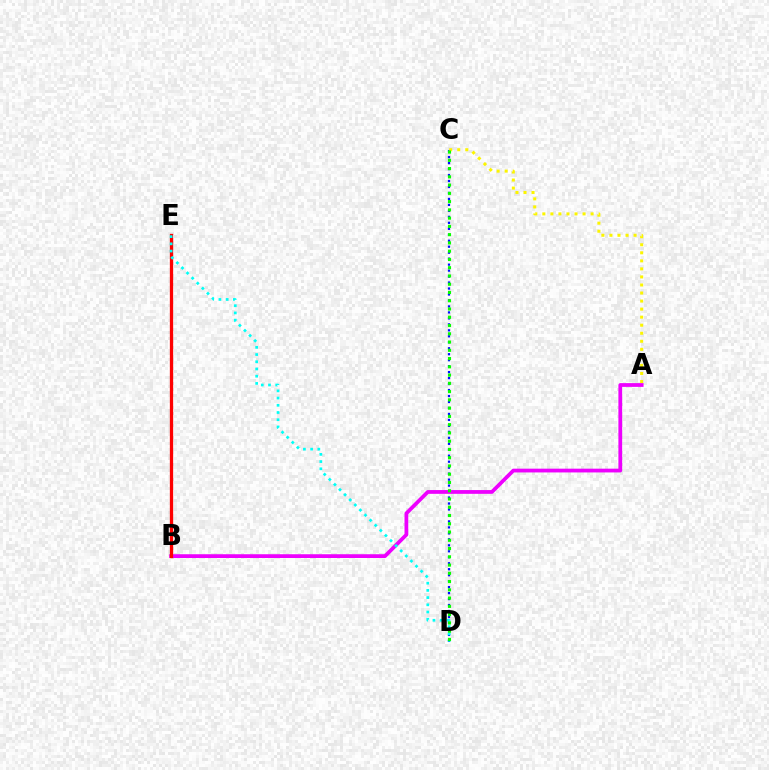{('C', 'D'): [{'color': '#0010ff', 'line_style': 'dotted', 'thickness': 1.62}, {'color': '#08ff00', 'line_style': 'dotted', 'thickness': 2.24}], ('A', 'B'): [{'color': '#ee00ff', 'line_style': 'solid', 'thickness': 2.71}], ('B', 'E'): [{'color': '#ff0000', 'line_style': 'solid', 'thickness': 2.37}], ('A', 'C'): [{'color': '#fcf500', 'line_style': 'dotted', 'thickness': 2.19}], ('D', 'E'): [{'color': '#00fff6', 'line_style': 'dotted', 'thickness': 1.96}]}